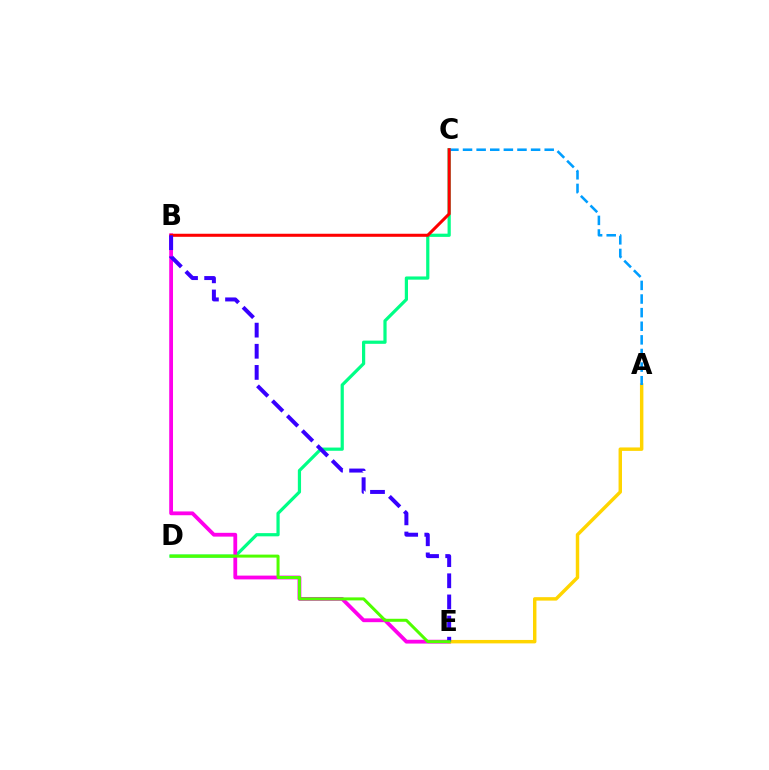{('C', 'D'): [{'color': '#00ff86', 'line_style': 'solid', 'thickness': 2.31}], ('B', 'E'): [{'color': '#ff00ed', 'line_style': 'solid', 'thickness': 2.73}, {'color': '#3700ff', 'line_style': 'dashed', 'thickness': 2.87}], ('A', 'E'): [{'color': '#ffd500', 'line_style': 'solid', 'thickness': 2.48}], ('A', 'C'): [{'color': '#009eff', 'line_style': 'dashed', 'thickness': 1.85}], ('B', 'C'): [{'color': '#ff0000', 'line_style': 'solid', 'thickness': 2.19}], ('D', 'E'): [{'color': '#4fff00', 'line_style': 'solid', 'thickness': 2.16}]}